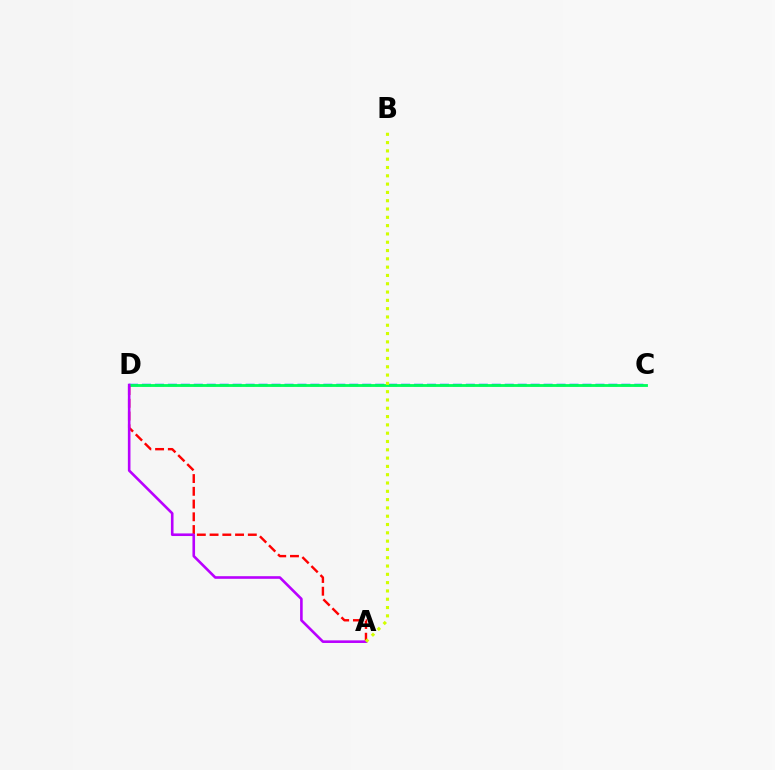{('C', 'D'): [{'color': '#0074ff', 'line_style': 'dashed', 'thickness': 1.76}, {'color': '#00ff5c', 'line_style': 'solid', 'thickness': 2.04}], ('A', 'D'): [{'color': '#ff0000', 'line_style': 'dashed', 'thickness': 1.73}, {'color': '#b900ff', 'line_style': 'solid', 'thickness': 1.88}], ('A', 'B'): [{'color': '#d1ff00', 'line_style': 'dotted', 'thickness': 2.26}]}